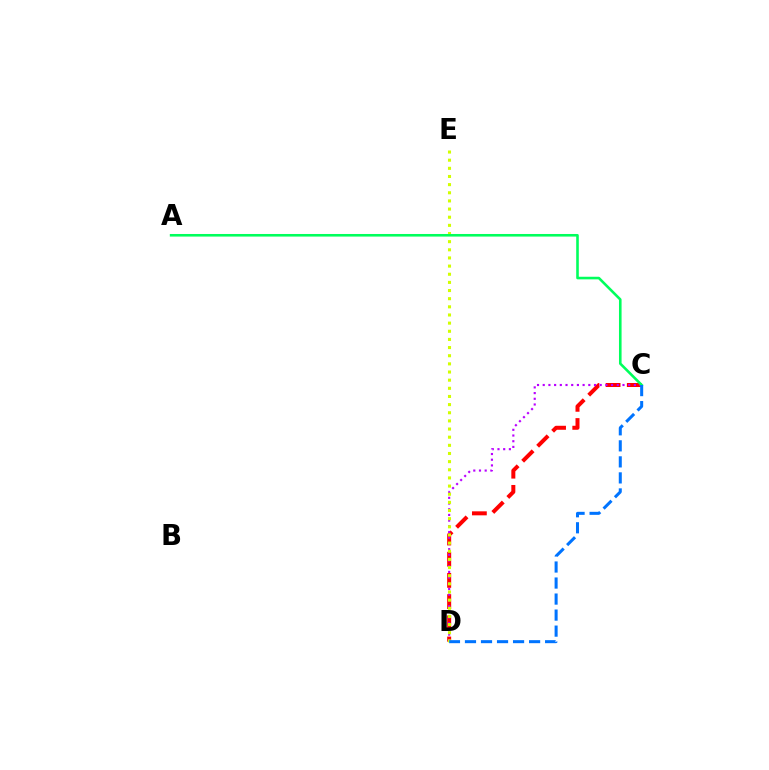{('C', 'D'): [{'color': '#ff0000', 'line_style': 'dashed', 'thickness': 2.88}, {'color': '#b900ff', 'line_style': 'dotted', 'thickness': 1.55}, {'color': '#0074ff', 'line_style': 'dashed', 'thickness': 2.18}], ('D', 'E'): [{'color': '#d1ff00', 'line_style': 'dotted', 'thickness': 2.21}], ('A', 'C'): [{'color': '#00ff5c', 'line_style': 'solid', 'thickness': 1.87}]}